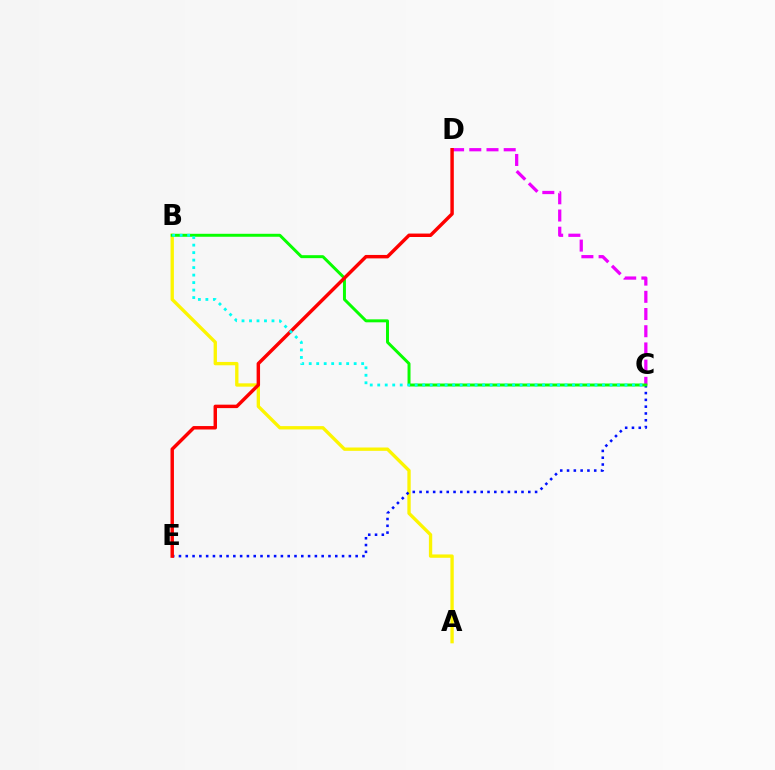{('A', 'B'): [{'color': '#fcf500', 'line_style': 'solid', 'thickness': 2.4}], ('C', 'E'): [{'color': '#0010ff', 'line_style': 'dotted', 'thickness': 1.85}], ('C', 'D'): [{'color': '#ee00ff', 'line_style': 'dashed', 'thickness': 2.34}], ('B', 'C'): [{'color': '#08ff00', 'line_style': 'solid', 'thickness': 2.14}, {'color': '#00fff6', 'line_style': 'dotted', 'thickness': 2.04}], ('D', 'E'): [{'color': '#ff0000', 'line_style': 'solid', 'thickness': 2.48}]}